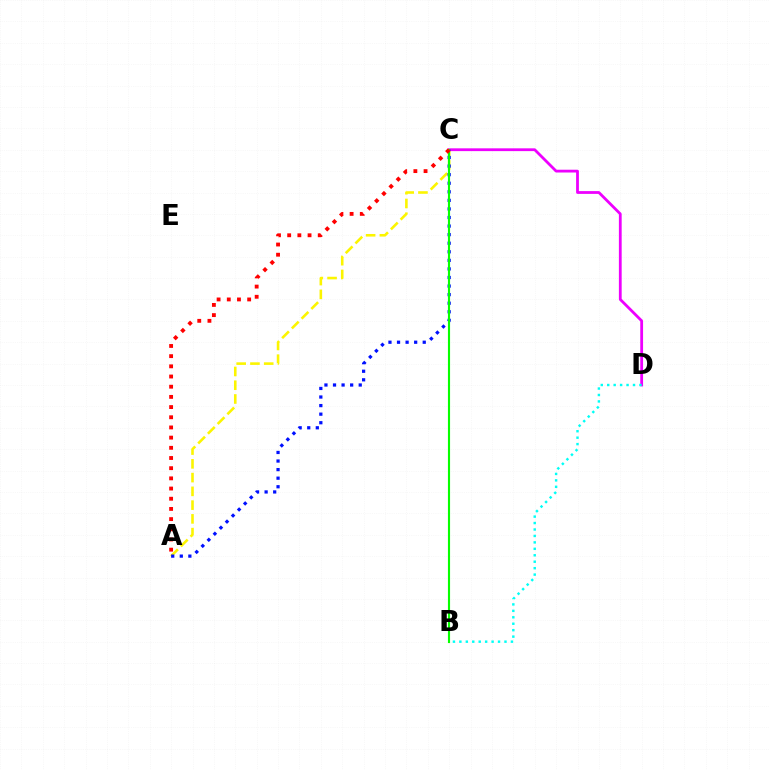{('A', 'C'): [{'color': '#fcf500', 'line_style': 'dashed', 'thickness': 1.87}, {'color': '#0010ff', 'line_style': 'dotted', 'thickness': 2.33}, {'color': '#ff0000', 'line_style': 'dotted', 'thickness': 2.77}], ('C', 'D'): [{'color': '#ee00ff', 'line_style': 'solid', 'thickness': 2.01}], ('B', 'C'): [{'color': '#08ff00', 'line_style': 'solid', 'thickness': 1.54}], ('B', 'D'): [{'color': '#00fff6', 'line_style': 'dotted', 'thickness': 1.75}]}